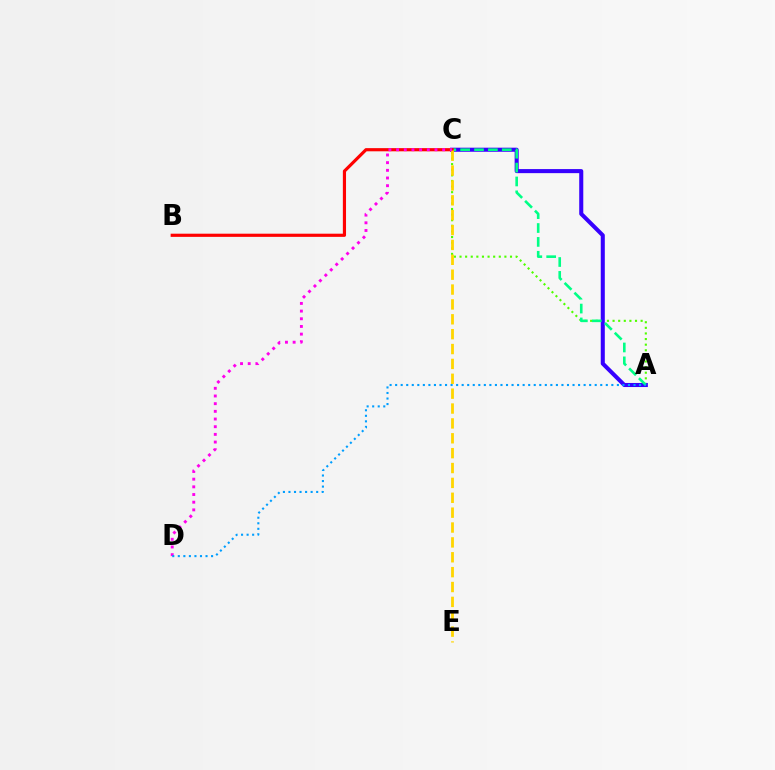{('A', 'C'): [{'color': '#4fff00', 'line_style': 'dotted', 'thickness': 1.52}, {'color': '#3700ff', 'line_style': 'solid', 'thickness': 2.92}, {'color': '#00ff86', 'line_style': 'dashed', 'thickness': 1.89}], ('B', 'C'): [{'color': '#ff0000', 'line_style': 'solid', 'thickness': 2.28}], ('C', 'E'): [{'color': '#ffd500', 'line_style': 'dashed', 'thickness': 2.02}], ('C', 'D'): [{'color': '#ff00ed', 'line_style': 'dotted', 'thickness': 2.09}], ('A', 'D'): [{'color': '#009eff', 'line_style': 'dotted', 'thickness': 1.51}]}